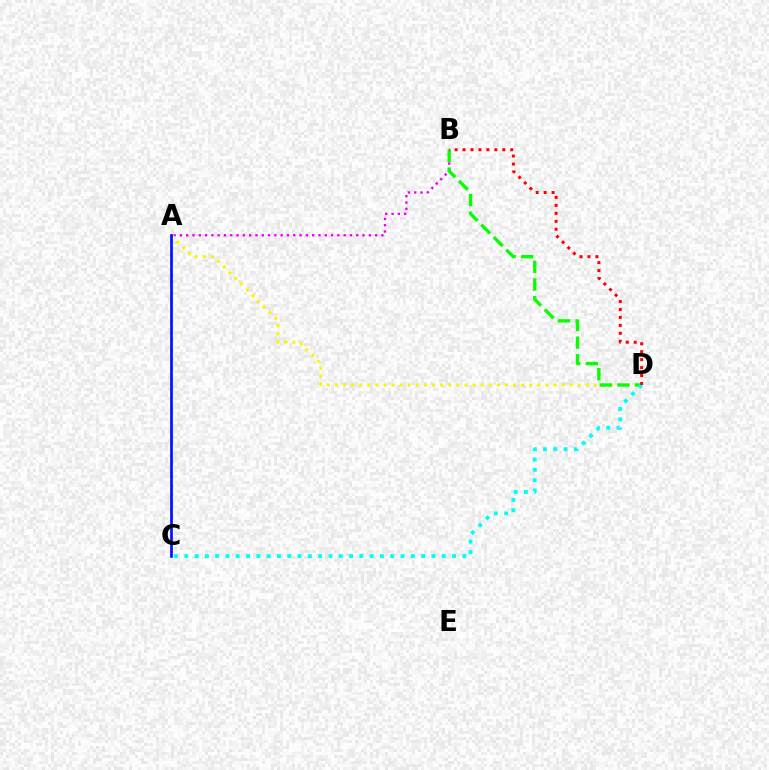{('A', 'B'): [{'color': '#ee00ff', 'line_style': 'dotted', 'thickness': 1.71}], ('A', 'D'): [{'color': '#fcf500', 'line_style': 'dotted', 'thickness': 2.2}], ('B', 'D'): [{'color': '#08ff00', 'line_style': 'dashed', 'thickness': 2.4}, {'color': '#ff0000', 'line_style': 'dotted', 'thickness': 2.16}], ('C', 'D'): [{'color': '#00fff6', 'line_style': 'dotted', 'thickness': 2.8}], ('A', 'C'): [{'color': '#0010ff', 'line_style': 'solid', 'thickness': 1.94}]}